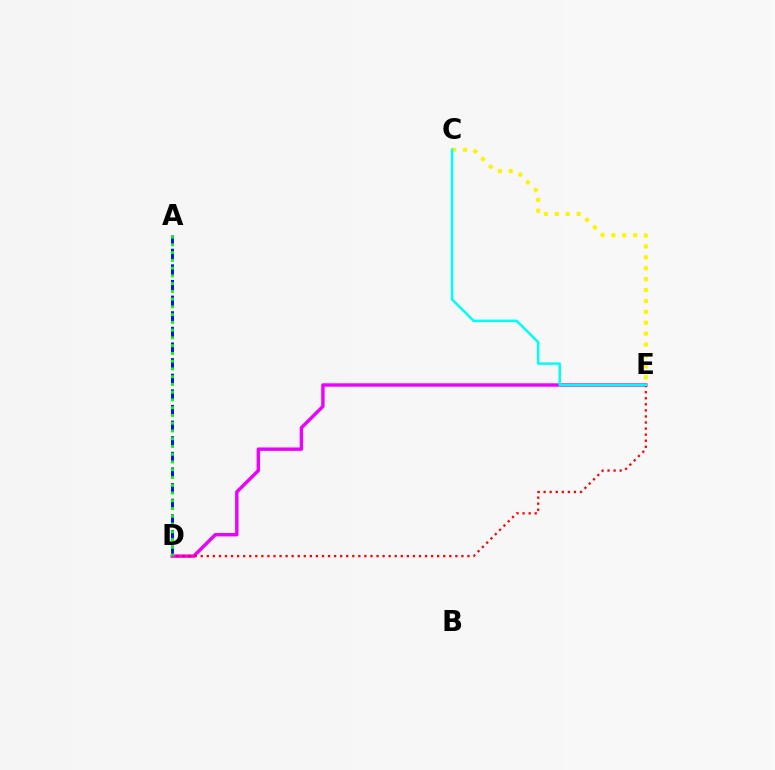{('A', 'D'): [{'color': '#0010ff', 'line_style': 'dashed', 'thickness': 2.12}, {'color': '#08ff00', 'line_style': 'dotted', 'thickness': 2.11}], ('D', 'E'): [{'color': '#ee00ff', 'line_style': 'solid', 'thickness': 2.45}, {'color': '#ff0000', 'line_style': 'dotted', 'thickness': 1.65}], ('C', 'E'): [{'color': '#fcf500', 'line_style': 'dotted', 'thickness': 2.96}, {'color': '#00fff6', 'line_style': 'solid', 'thickness': 1.8}]}